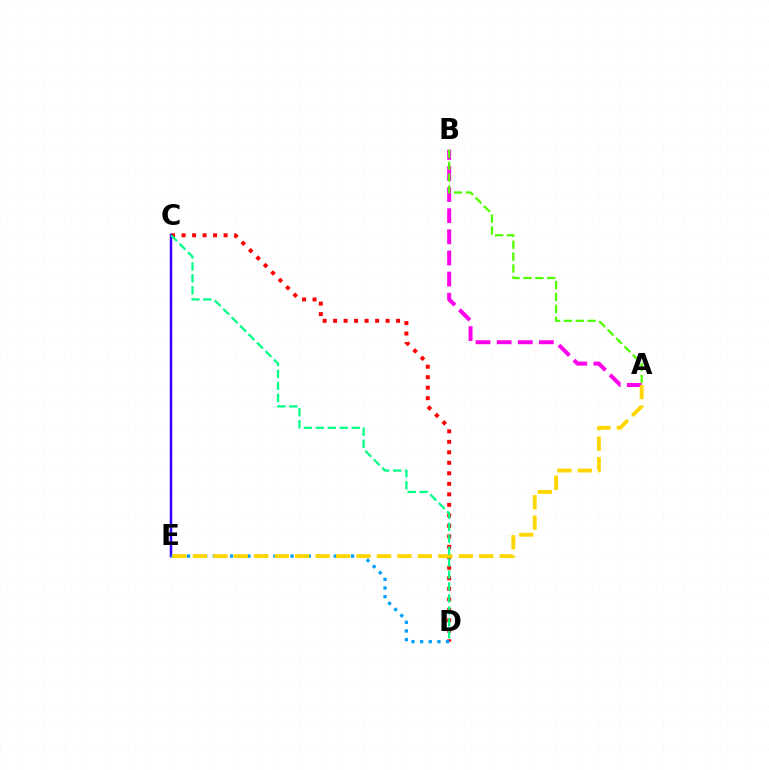{('C', 'D'): [{'color': '#ff0000', 'line_style': 'dotted', 'thickness': 2.85}, {'color': '#00ff86', 'line_style': 'dashed', 'thickness': 1.62}], ('A', 'B'): [{'color': '#ff00ed', 'line_style': 'dashed', 'thickness': 2.87}, {'color': '#4fff00', 'line_style': 'dashed', 'thickness': 1.61}], ('C', 'E'): [{'color': '#3700ff', 'line_style': 'solid', 'thickness': 1.79}], ('D', 'E'): [{'color': '#009eff', 'line_style': 'dotted', 'thickness': 2.35}], ('A', 'E'): [{'color': '#ffd500', 'line_style': 'dashed', 'thickness': 2.78}]}